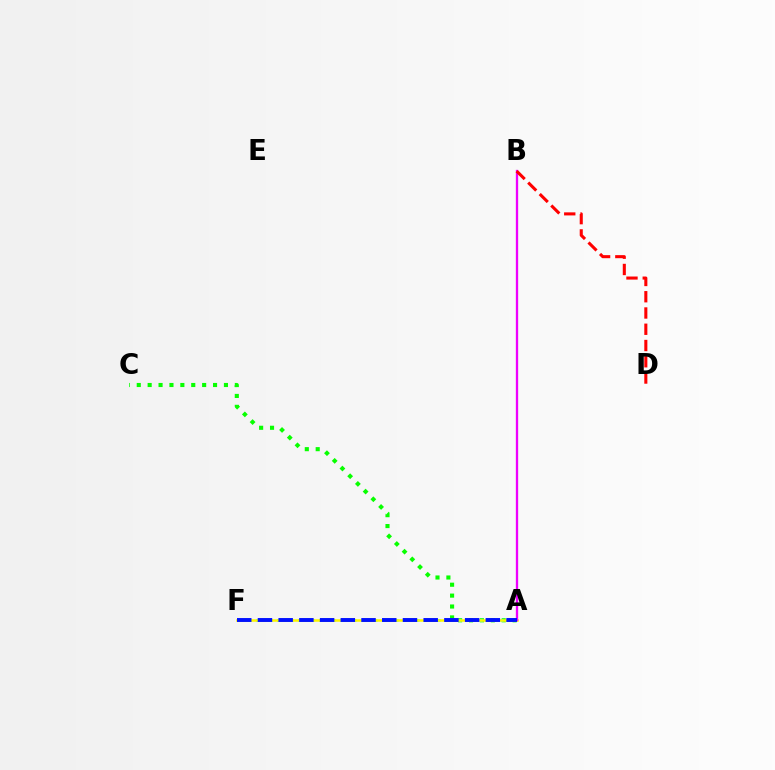{('A', 'C'): [{'color': '#08ff00', 'line_style': 'dotted', 'thickness': 2.96}], ('A', 'F'): [{'color': '#00fff6', 'line_style': 'dotted', 'thickness': 1.9}, {'color': '#fcf500', 'line_style': 'solid', 'thickness': 1.82}, {'color': '#0010ff', 'line_style': 'dashed', 'thickness': 2.81}], ('A', 'B'): [{'color': '#ee00ff', 'line_style': 'solid', 'thickness': 1.66}], ('B', 'D'): [{'color': '#ff0000', 'line_style': 'dashed', 'thickness': 2.21}]}